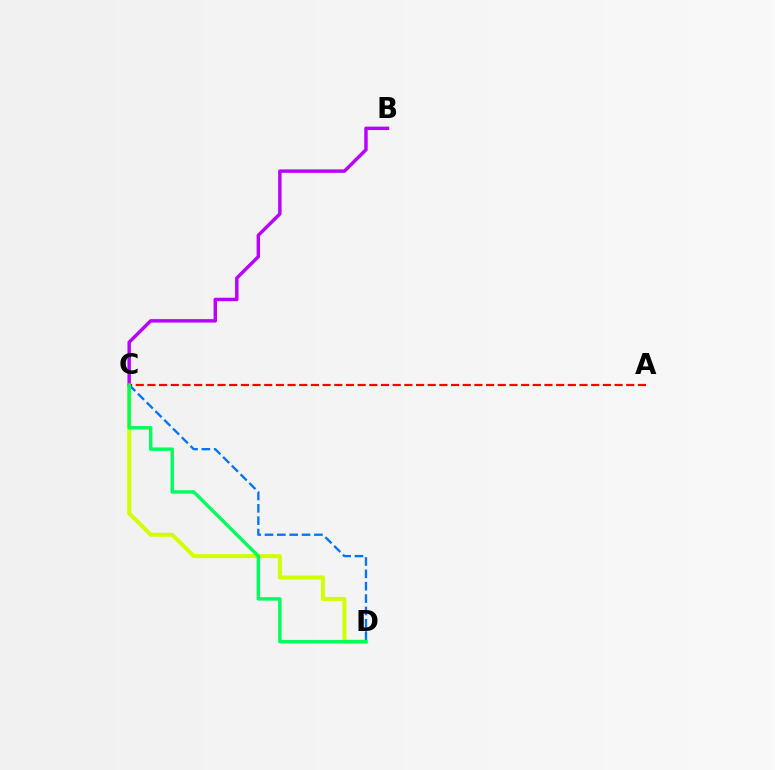{('C', 'D'): [{'color': '#d1ff00', 'line_style': 'solid', 'thickness': 2.9}, {'color': '#0074ff', 'line_style': 'dashed', 'thickness': 1.68}, {'color': '#00ff5c', 'line_style': 'solid', 'thickness': 2.47}], ('A', 'C'): [{'color': '#ff0000', 'line_style': 'dashed', 'thickness': 1.59}], ('B', 'C'): [{'color': '#b900ff', 'line_style': 'solid', 'thickness': 2.46}]}